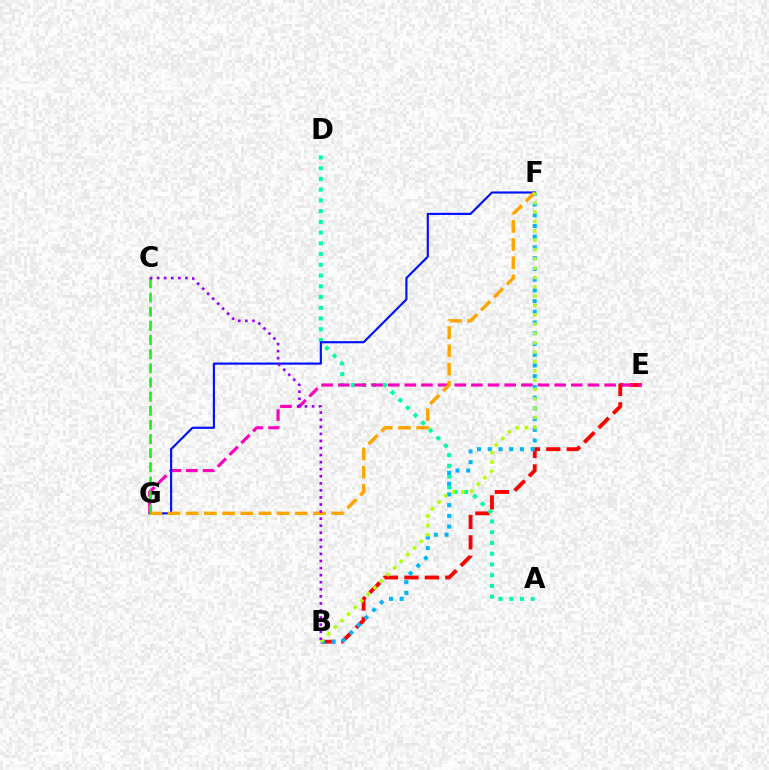{('B', 'E'): [{'color': '#ff0000', 'line_style': 'dashed', 'thickness': 2.78}], ('A', 'D'): [{'color': '#00ff9d', 'line_style': 'dotted', 'thickness': 2.92}], ('E', 'G'): [{'color': '#ff00bd', 'line_style': 'dashed', 'thickness': 2.26}], ('B', 'F'): [{'color': '#00b5ff', 'line_style': 'dotted', 'thickness': 2.91}, {'color': '#b3ff00', 'line_style': 'dotted', 'thickness': 2.54}], ('F', 'G'): [{'color': '#0010ff', 'line_style': 'solid', 'thickness': 1.55}, {'color': '#ffa500', 'line_style': 'dashed', 'thickness': 2.47}], ('C', 'G'): [{'color': '#08ff00', 'line_style': 'dashed', 'thickness': 1.92}], ('B', 'C'): [{'color': '#9b00ff', 'line_style': 'dotted', 'thickness': 1.92}]}